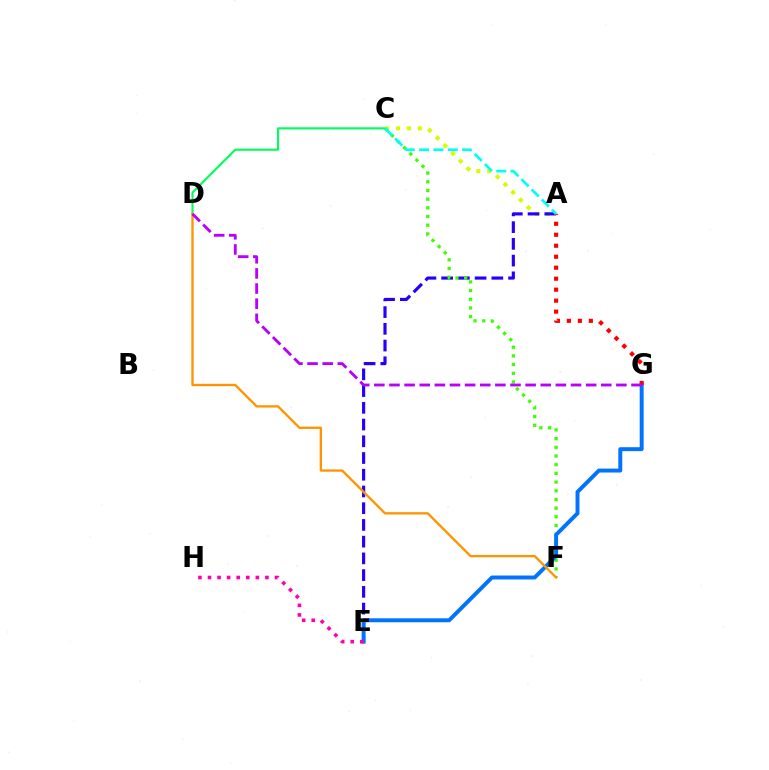{('C', 'D'): [{'color': '#00ff5c', 'line_style': 'solid', 'thickness': 1.52}], ('A', 'C'): [{'color': '#d1ff00', 'line_style': 'dotted', 'thickness': 2.96}, {'color': '#00fff6', 'line_style': 'dashed', 'thickness': 1.95}], ('A', 'E'): [{'color': '#2500ff', 'line_style': 'dashed', 'thickness': 2.27}], ('C', 'F'): [{'color': '#3dff00', 'line_style': 'dotted', 'thickness': 2.36}], ('E', 'G'): [{'color': '#0074ff', 'line_style': 'solid', 'thickness': 2.84}], ('E', 'H'): [{'color': '#ff00ac', 'line_style': 'dotted', 'thickness': 2.6}], ('D', 'F'): [{'color': '#ff9400', 'line_style': 'solid', 'thickness': 1.68}], ('A', 'G'): [{'color': '#ff0000', 'line_style': 'dotted', 'thickness': 2.98}], ('D', 'G'): [{'color': '#b900ff', 'line_style': 'dashed', 'thickness': 2.06}]}